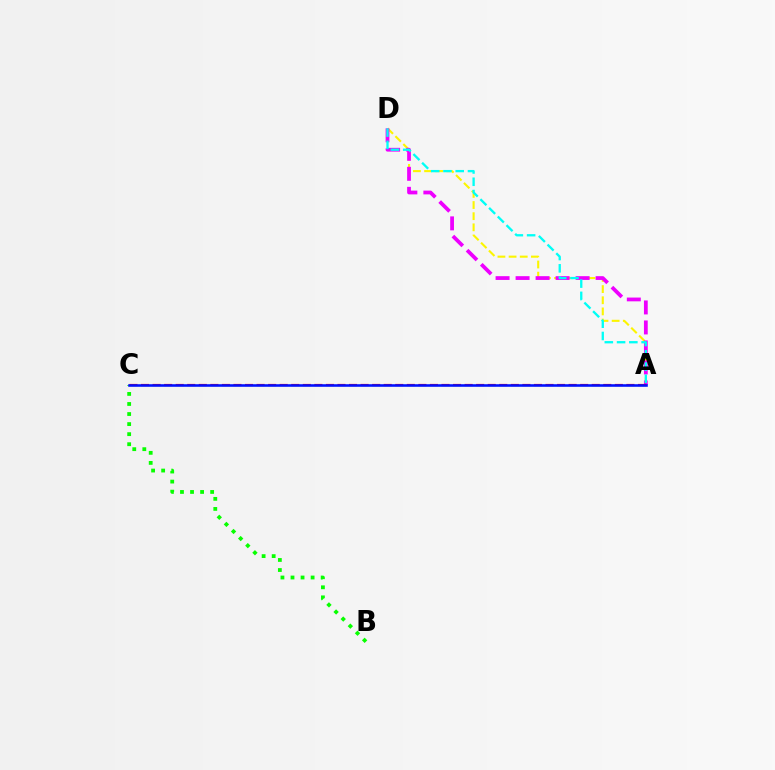{('A', 'D'): [{'color': '#fcf500', 'line_style': 'dashed', 'thickness': 1.51}, {'color': '#ee00ff', 'line_style': 'dashed', 'thickness': 2.72}, {'color': '#00fff6', 'line_style': 'dashed', 'thickness': 1.67}], ('B', 'C'): [{'color': '#08ff00', 'line_style': 'dotted', 'thickness': 2.73}], ('A', 'C'): [{'color': '#ff0000', 'line_style': 'dashed', 'thickness': 1.57}, {'color': '#0010ff', 'line_style': 'solid', 'thickness': 1.85}]}